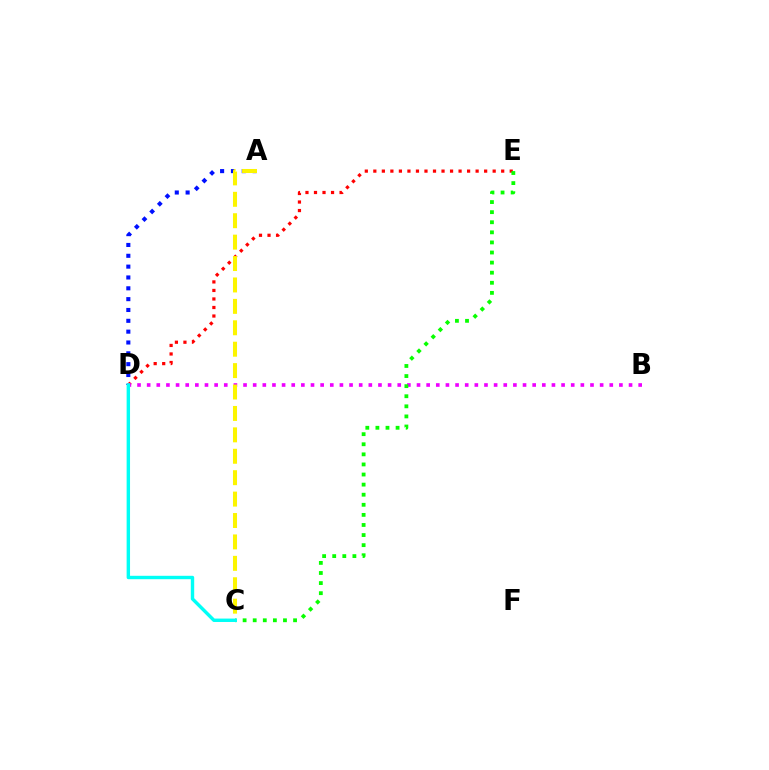{('A', 'D'): [{'color': '#0010ff', 'line_style': 'dotted', 'thickness': 2.94}], ('D', 'E'): [{'color': '#ff0000', 'line_style': 'dotted', 'thickness': 2.32}], ('B', 'D'): [{'color': '#ee00ff', 'line_style': 'dotted', 'thickness': 2.62}], ('A', 'C'): [{'color': '#fcf500', 'line_style': 'dashed', 'thickness': 2.91}], ('C', 'E'): [{'color': '#08ff00', 'line_style': 'dotted', 'thickness': 2.74}], ('C', 'D'): [{'color': '#00fff6', 'line_style': 'solid', 'thickness': 2.46}]}